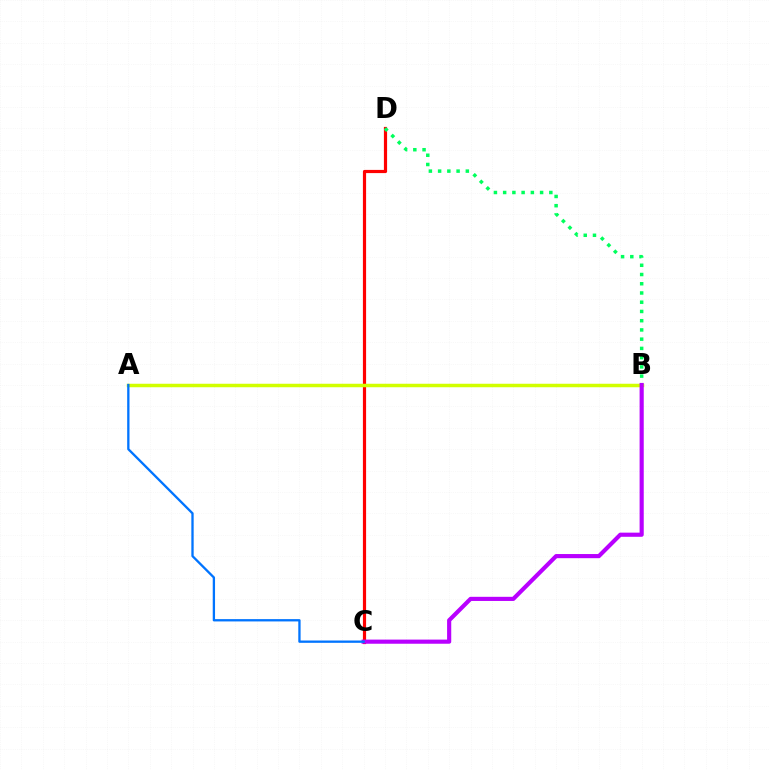{('C', 'D'): [{'color': '#ff0000', 'line_style': 'solid', 'thickness': 2.29}], ('B', 'D'): [{'color': '#00ff5c', 'line_style': 'dotted', 'thickness': 2.51}], ('A', 'B'): [{'color': '#d1ff00', 'line_style': 'solid', 'thickness': 2.51}], ('B', 'C'): [{'color': '#b900ff', 'line_style': 'solid', 'thickness': 2.99}], ('A', 'C'): [{'color': '#0074ff', 'line_style': 'solid', 'thickness': 1.66}]}